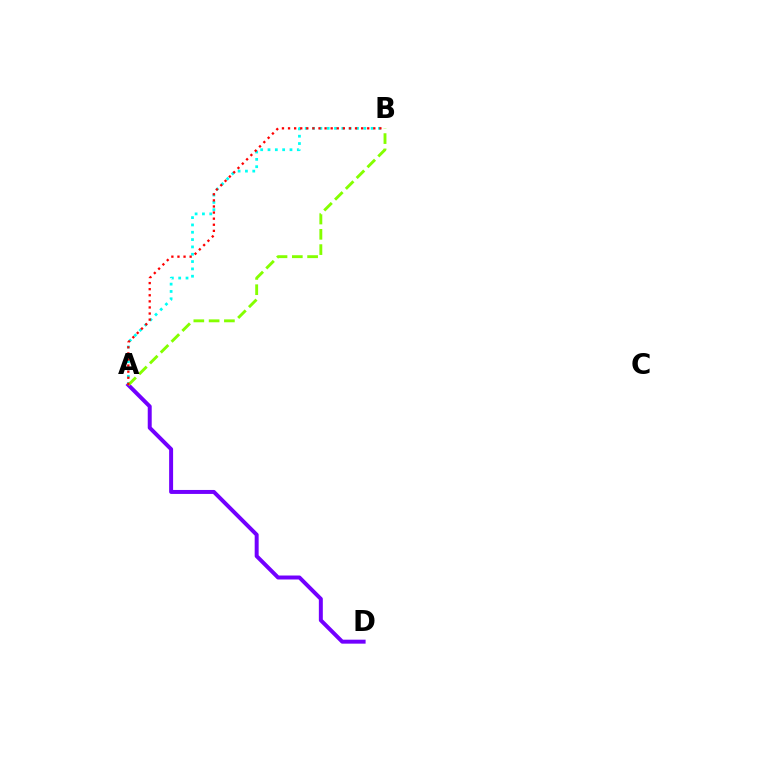{('A', 'D'): [{'color': '#7200ff', 'line_style': 'solid', 'thickness': 2.86}], ('A', 'B'): [{'color': '#00fff6', 'line_style': 'dotted', 'thickness': 1.99}, {'color': '#84ff00', 'line_style': 'dashed', 'thickness': 2.08}, {'color': '#ff0000', 'line_style': 'dotted', 'thickness': 1.65}]}